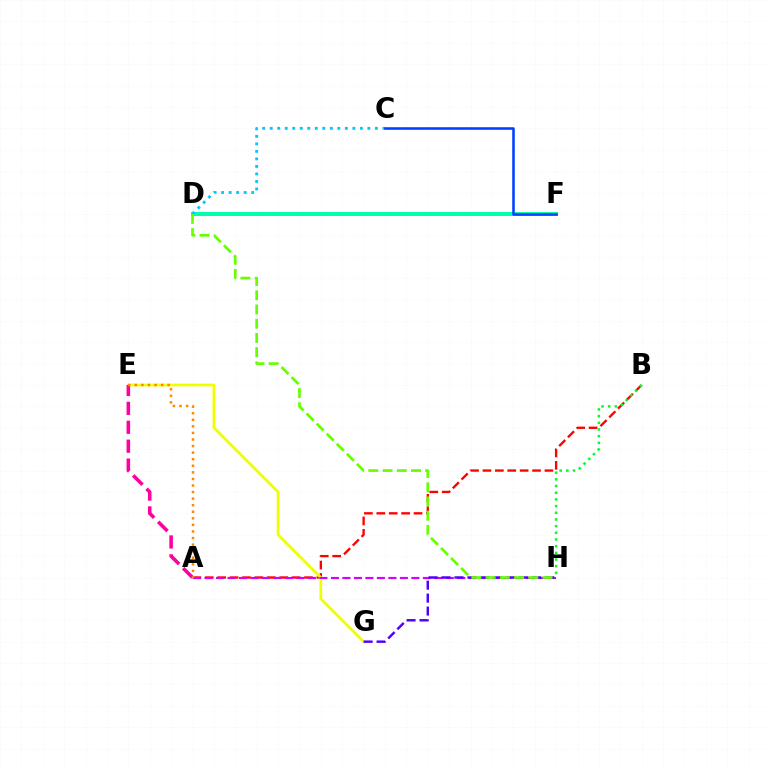{('A', 'B'): [{'color': '#ff0000', 'line_style': 'dashed', 'thickness': 1.68}], ('E', 'G'): [{'color': '#eeff00', 'line_style': 'solid', 'thickness': 1.98}], ('A', 'H'): [{'color': '#d600ff', 'line_style': 'dashed', 'thickness': 1.56}], ('D', 'F'): [{'color': '#00ffaf', 'line_style': 'solid', 'thickness': 2.87}], ('G', 'H'): [{'color': '#4f00ff', 'line_style': 'dashed', 'thickness': 1.76}], ('C', 'D'): [{'color': '#00c7ff', 'line_style': 'dotted', 'thickness': 2.04}], ('A', 'E'): [{'color': '#ff00a0', 'line_style': 'dashed', 'thickness': 2.57}, {'color': '#ff8800', 'line_style': 'dotted', 'thickness': 1.79}], ('C', 'F'): [{'color': '#003fff', 'line_style': 'solid', 'thickness': 1.83}], ('D', 'H'): [{'color': '#66ff00', 'line_style': 'dashed', 'thickness': 1.93}], ('B', 'H'): [{'color': '#00ff27', 'line_style': 'dotted', 'thickness': 1.81}]}